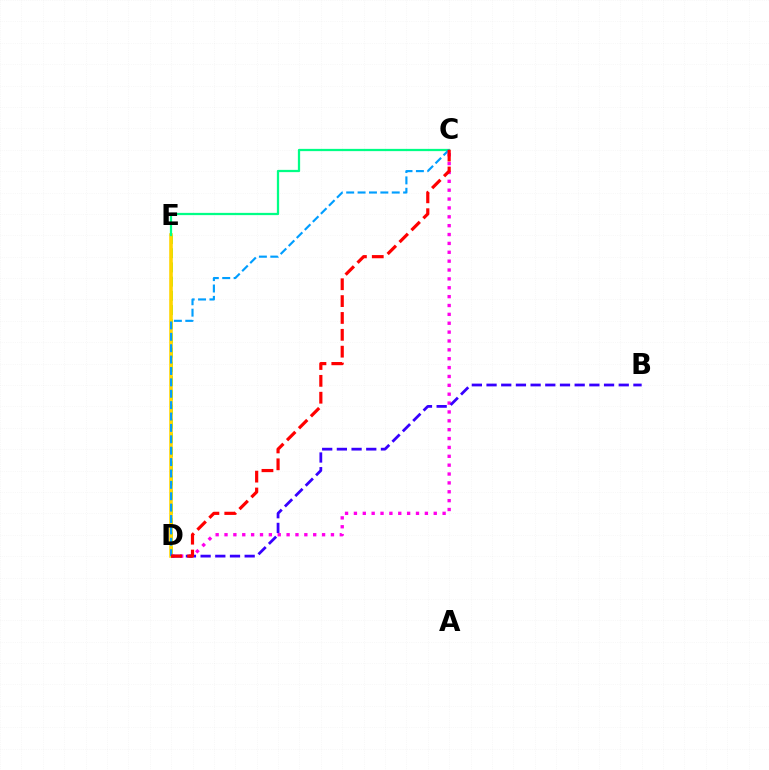{('C', 'D'): [{'color': '#ff00ed', 'line_style': 'dotted', 'thickness': 2.41}, {'color': '#009eff', 'line_style': 'dashed', 'thickness': 1.55}, {'color': '#ff0000', 'line_style': 'dashed', 'thickness': 2.29}], ('D', 'E'): [{'color': '#4fff00', 'line_style': 'dashed', 'thickness': 1.93}, {'color': '#ffd500', 'line_style': 'solid', 'thickness': 2.59}], ('C', 'E'): [{'color': '#00ff86', 'line_style': 'solid', 'thickness': 1.62}], ('B', 'D'): [{'color': '#3700ff', 'line_style': 'dashed', 'thickness': 2.0}]}